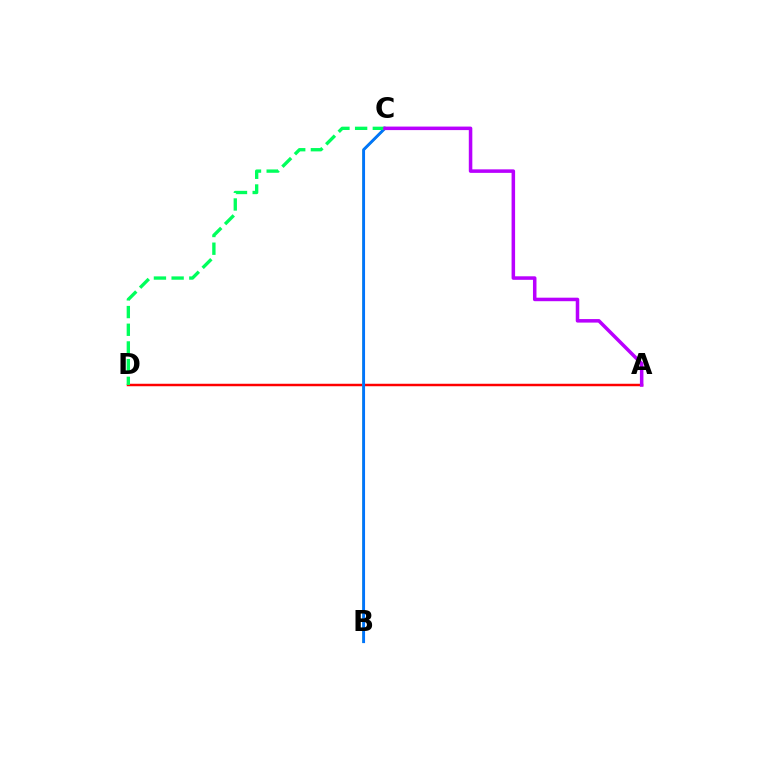{('A', 'D'): [{'color': '#ff0000', 'line_style': 'solid', 'thickness': 1.78}], ('B', 'C'): [{'color': '#d1ff00', 'line_style': 'solid', 'thickness': 1.78}, {'color': '#0074ff', 'line_style': 'solid', 'thickness': 2.07}], ('C', 'D'): [{'color': '#00ff5c', 'line_style': 'dashed', 'thickness': 2.4}], ('A', 'C'): [{'color': '#b900ff', 'line_style': 'solid', 'thickness': 2.53}]}